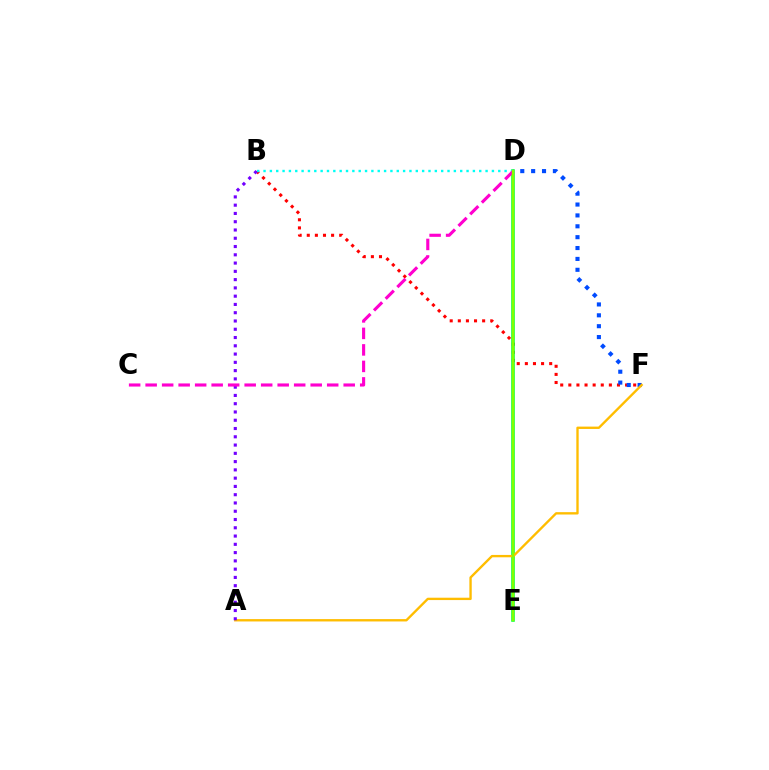{('B', 'F'): [{'color': '#ff0000', 'line_style': 'dotted', 'thickness': 2.2}], ('D', 'E'): [{'color': '#00ff39', 'line_style': 'solid', 'thickness': 2.54}, {'color': '#84ff00', 'line_style': 'solid', 'thickness': 1.71}], ('D', 'F'): [{'color': '#004bff', 'line_style': 'dotted', 'thickness': 2.95}], ('B', 'D'): [{'color': '#00fff6', 'line_style': 'dotted', 'thickness': 1.72}], ('A', 'F'): [{'color': '#ffbd00', 'line_style': 'solid', 'thickness': 1.7}], ('A', 'B'): [{'color': '#7200ff', 'line_style': 'dotted', 'thickness': 2.25}], ('C', 'D'): [{'color': '#ff00cf', 'line_style': 'dashed', 'thickness': 2.24}]}